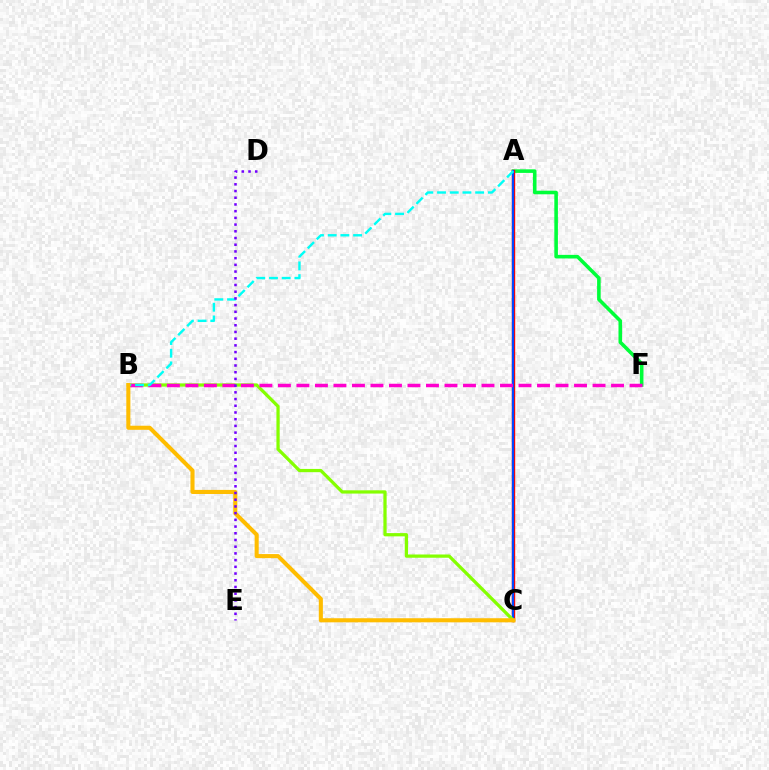{('A', 'F'): [{'color': '#00ff39', 'line_style': 'solid', 'thickness': 2.58}], ('A', 'C'): [{'color': '#ff0000', 'line_style': 'solid', 'thickness': 2.44}, {'color': '#004bff', 'line_style': 'solid', 'thickness': 1.56}], ('B', 'C'): [{'color': '#84ff00', 'line_style': 'solid', 'thickness': 2.34}, {'color': '#ffbd00', 'line_style': 'solid', 'thickness': 2.94}], ('B', 'F'): [{'color': '#ff00cf', 'line_style': 'dashed', 'thickness': 2.51}], ('A', 'B'): [{'color': '#00fff6', 'line_style': 'dashed', 'thickness': 1.73}], ('D', 'E'): [{'color': '#7200ff', 'line_style': 'dotted', 'thickness': 1.82}]}